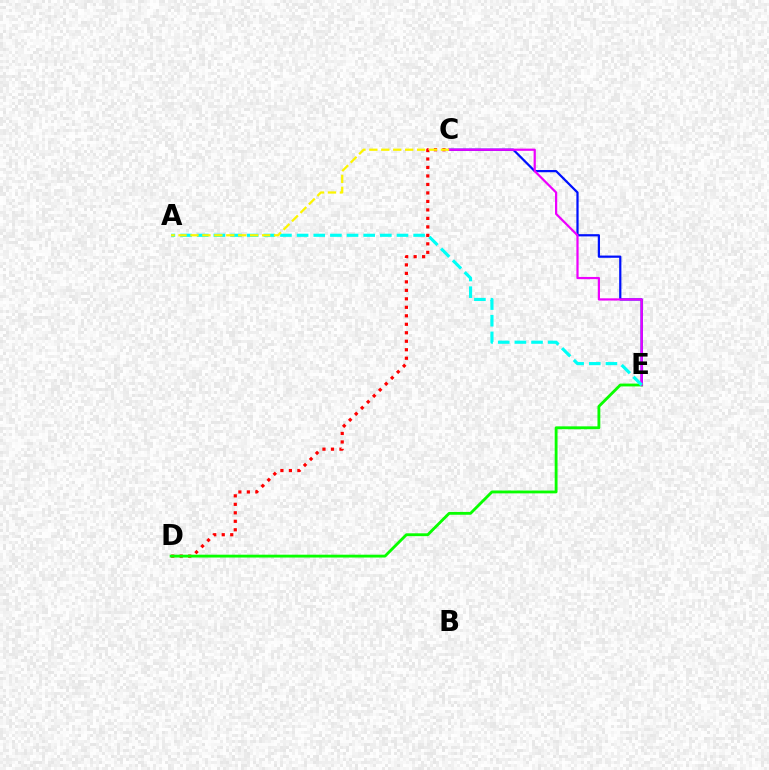{('C', 'D'): [{'color': '#ff0000', 'line_style': 'dotted', 'thickness': 2.31}], ('C', 'E'): [{'color': '#0010ff', 'line_style': 'solid', 'thickness': 1.6}, {'color': '#ee00ff', 'line_style': 'solid', 'thickness': 1.59}], ('D', 'E'): [{'color': '#08ff00', 'line_style': 'solid', 'thickness': 2.05}], ('A', 'E'): [{'color': '#00fff6', 'line_style': 'dashed', 'thickness': 2.26}], ('A', 'C'): [{'color': '#fcf500', 'line_style': 'dashed', 'thickness': 1.62}]}